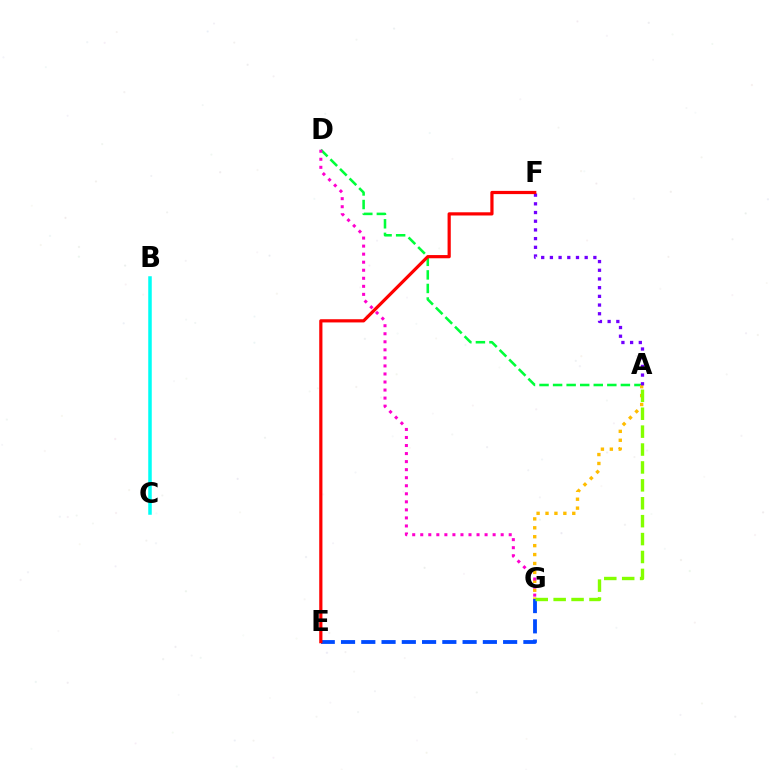{('A', 'D'): [{'color': '#00ff39', 'line_style': 'dashed', 'thickness': 1.84}], ('E', 'G'): [{'color': '#004bff', 'line_style': 'dashed', 'thickness': 2.75}], ('A', 'G'): [{'color': '#ffbd00', 'line_style': 'dotted', 'thickness': 2.42}, {'color': '#84ff00', 'line_style': 'dashed', 'thickness': 2.43}], ('A', 'F'): [{'color': '#7200ff', 'line_style': 'dotted', 'thickness': 2.36}], ('D', 'G'): [{'color': '#ff00cf', 'line_style': 'dotted', 'thickness': 2.19}], ('B', 'C'): [{'color': '#00fff6', 'line_style': 'solid', 'thickness': 2.53}], ('E', 'F'): [{'color': '#ff0000', 'line_style': 'solid', 'thickness': 2.31}]}